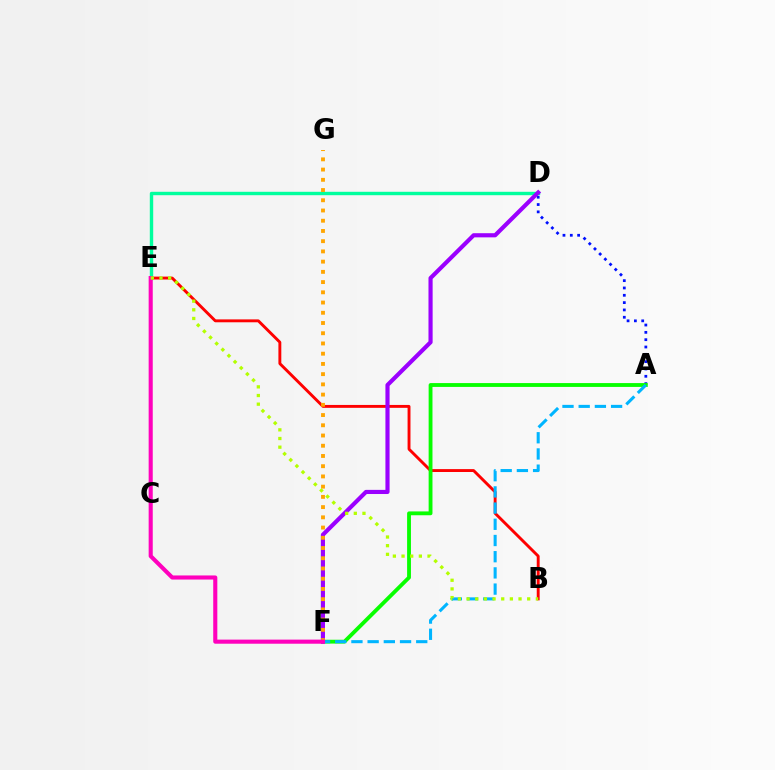{('D', 'E'): [{'color': '#00ff9d', 'line_style': 'solid', 'thickness': 2.46}], ('B', 'E'): [{'color': '#ff0000', 'line_style': 'solid', 'thickness': 2.08}, {'color': '#b3ff00', 'line_style': 'dotted', 'thickness': 2.35}], ('A', 'D'): [{'color': '#0010ff', 'line_style': 'dotted', 'thickness': 1.99}], ('A', 'F'): [{'color': '#08ff00', 'line_style': 'solid', 'thickness': 2.76}, {'color': '#00b5ff', 'line_style': 'dashed', 'thickness': 2.2}], ('D', 'F'): [{'color': '#9b00ff', 'line_style': 'solid', 'thickness': 2.99}], ('F', 'G'): [{'color': '#ffa500', 'line_style': 'dotted', 'thickness': 2.78}], ('E', 'F'): [{'color': '#ff00bd', 'line_style': 'solid', 'thickness': 2.95}]}